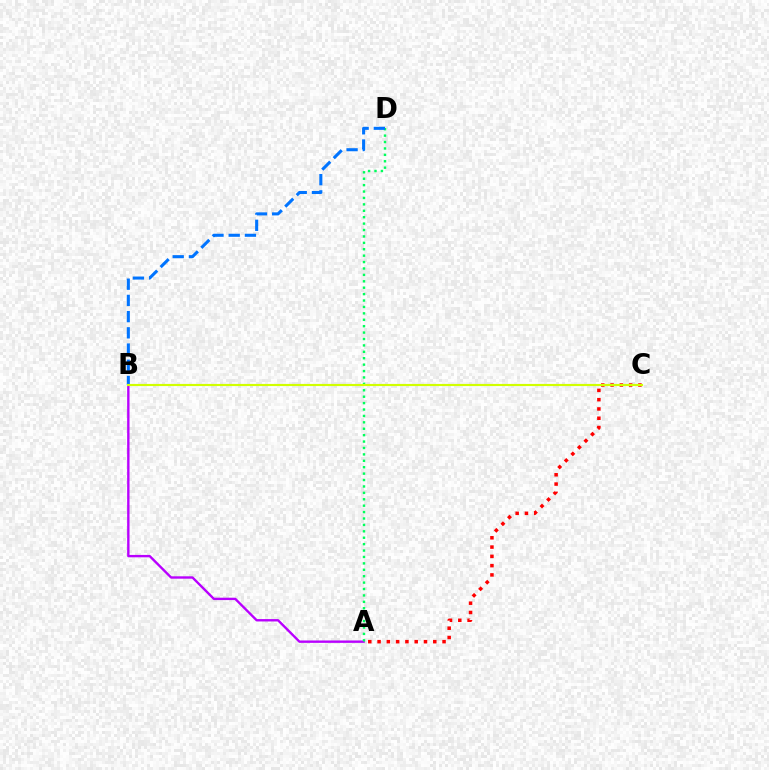{('A', 'B'): [{'color': '#b900ff', 'line_style': 'solid', 'thickness': 1.71}], ('A', 'D'): [{'color': '#00ff5c', 'line_style': 'dotted', 'thickness': 1.74}], ('A', 'C'): [{'color': '#ff0000', 'line_style': 'dotted', 'thickness': 2.52}], ('B', 'D'): [{'color': '#0074ff', 'line_style': 'dashed', 'thickness': 2.2}], ('B', 'C'): [{'color': '#d1ff00', 'line_style': 'solid', 'thickness': 1.55}]}